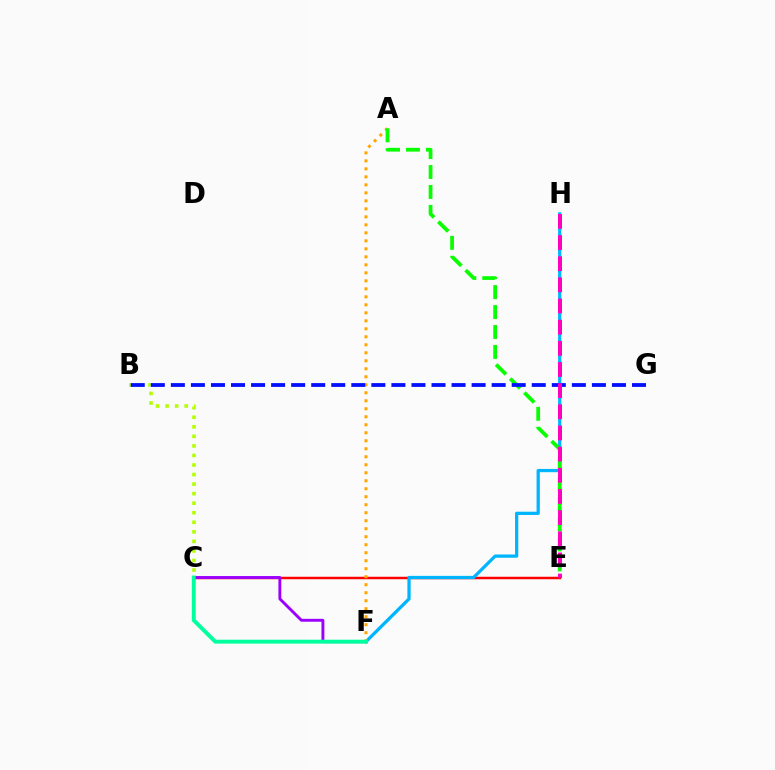{('C', 'E'): [{'color': '#ff0000', 'line_style': 'solid', 'thickness': 1.79}], ('F', 'H'): [{'color': '#00b5ff', 'line_style': 'solid', 'thickness': 2.34}], ('A', 'F'): [{'color': '#ffa500', 'line_style': 'dotted', 'thickness': 2.17}], ('A', 'E'): [{'color': '#08ff00', 'line_style': 'dashed', 'thickness': 2.71}], ('B', 'C'): [{'color': '#b3ff00', 'line_style': 'dotted', 'thickness': 2.59}], ('B', 'G'): [{'color': '#0010ff', 'line_style': 'dashed', 'thickness': 2.72}], ('C', 'F'): [{'color': '#9b00ff', 'line_style': 'solid', 'thickness': 2.09}, {'color': '#00ff9d', 'line_style': 'solid', 'thickness': 2.82}], ('E', 'H'): [{'color': '#ff00bd', 'line_style': 'dashed', 'thickness': 2.87}]}